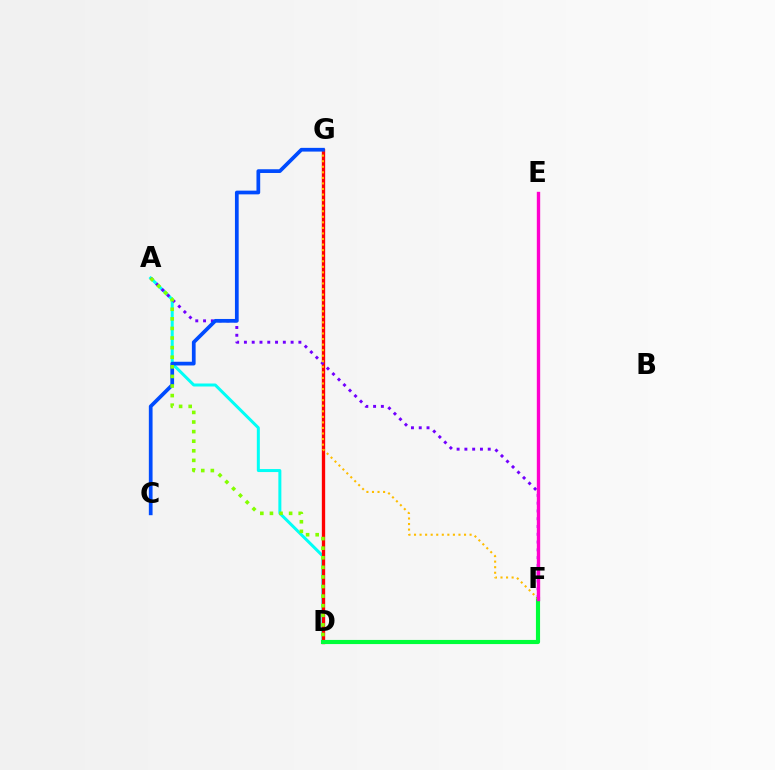{('A', 'D'): [{'color': '#00fff6', 'line_style': 'solid', 'thickness': 2.16}, {'color': '#84ff00', 'line_style': 'dotted', 'thickness': 2.61}], ('D', 'G'): [{'color': '#ff0000', 'line_style': 'solid', 'thickness': 2.4}], ('A', 'F'): [{'color': '#7200ff', 'line_style': 'dotted', 'thickness': 2.11}], ('D', 'F'): [{'color': '#00ff39', 'line_style': 'solid', 'thickness': 2.97}], ('F', 'G'): [{'color': '#ffbd00', 'line_style': 'dotted', 'thickness': 1.51}], ('E', 'F'): [{'color': '#ff00cf', 'line_style': 'solid', 'thickness': 2.43}], ('C', 'G'): [{'color': '#004bff', 'line_style': 'solid', 'thickness': 2.68}]}